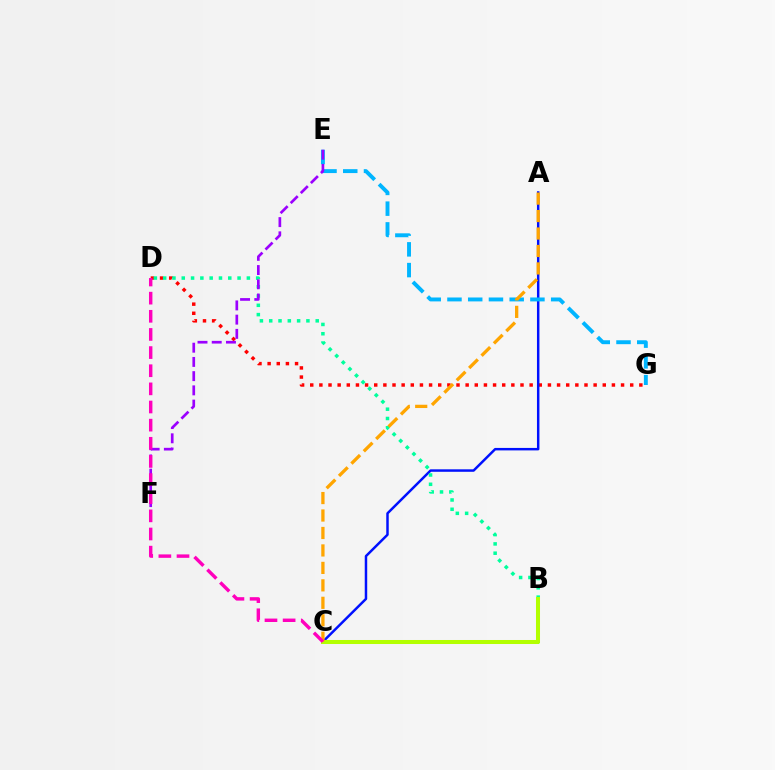{('D', 'G'): [{'color': '#ff0000', 'line_style': 'dotted', 'thickness': 2.48}], ('A', 'C'): [{'color': '#0010ff', 'line_style': 'solid', 'thickness': 1.78}, {'color': '#ffa500', 'line_style': 'dashed', 'thickness': 2.37}], ('E', 'G'): [{'color': '#00b5ff', 'line_style': 'dashed', 'thickness': 2.82}], ('B', 'C'): [{'color': '#08ff00', 'line_style': 'solid', 'thickness': 2.57}, {'color': '#b3ff00', 'line_style': 'solid', 'thickness': 2.89}], ('B', 'D'): [{'color': '#00ff9d', 'line_style': 'dotted', 'thickness': 2.53}], ('E', 'F'): [{'color': '#9b00ff', 'line_style': 'dashed', 'thickness': 1.93}], ('C', 'D'): [{'color': '#ff00bd', 'line_style': 'dashed', 'thickness': 2.46}]}